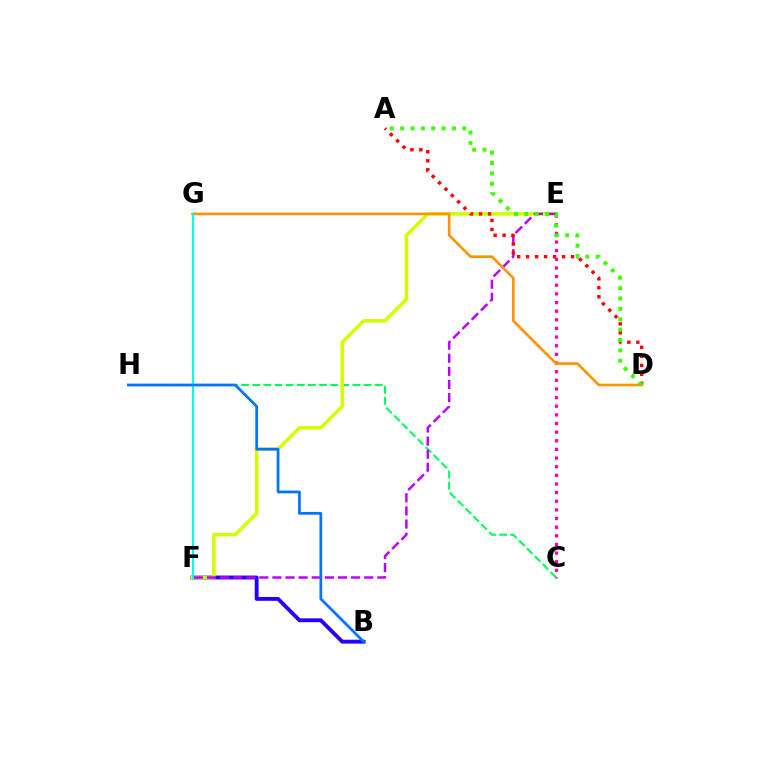{('C', 'E'): [{'color': '#ff00ac', 'line_style': 'dotted', 'thickness': 2.35}], ('C', 'H'): [{'color': '#00ff5c', 'line_style': 'dashed', 'thickness': 1.51}], ('B', 'F'): [{'color': '#2500ff', 'line_style': 'solid', 'thickness': 2.78}], ('E', 'F'): [{'color': '#d1ff00', 'line_style': 'solid', 'thickness': 2.53}, {'color': '#b900ff', 'line_style': 'dashed', 'thickness': 1.78}], ('A', 'D'): [{'color': '#ff0000', 'line_style': 'dotted', 'thickness': 2.44}, {'color': '#3dff00', 'line_style': 'dotted', 'thickness': 2.82}], ('D', 'G'): [{'color': '#ff9400', 'line_style': 'solid', 'thickness': 1.9}], ('F', 'G'): [{'color': '#00fff6', 'line_style': 'solid', 'thickness': 1.52}], ('B', 'H'): [{'color': '#0074ff', 'line_style': 'solid', 'thickness': 1.98}]}